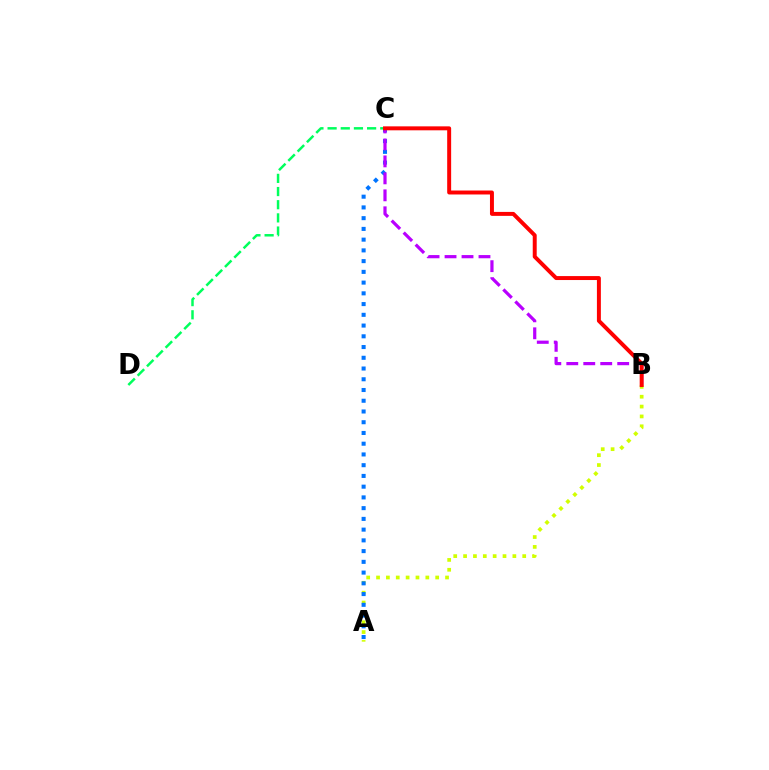{('A', 'B'): [{'color': '#d1ff00', 'line_style': 'dotted', 'thickness': 2.68}], ('C', 'D'): [{'color': '#00ff5c', 'line_style': 'dashed', 'thickness': 1.79}], ('A', 'C'): [{'color': '#0074ff', 'line_style': 'dotted', 'thickness': 2.92}], ('B', 'C'): [{'color': '#b900ff', 'line_style': 'dashed', 'thickness': 2.31}, {'color': '#ff0000', 'line_style': 'solid', 'thickness': 2.85}]}